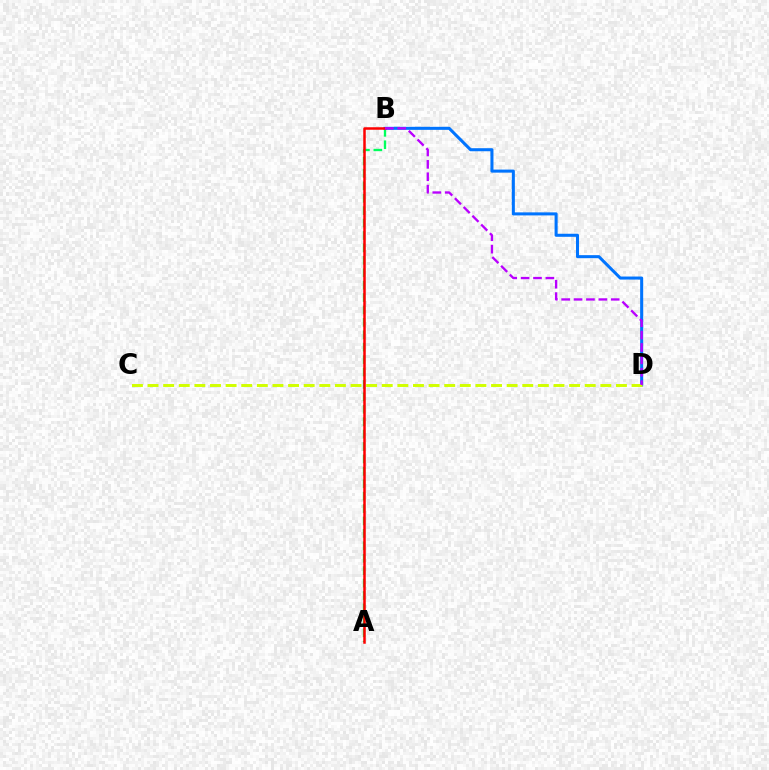{('A', 'B'): [{'color': '#00ff5c', 'line_style': 'dashed', 'thickness': 1.69}, {'color': '#ff0000', 'line_style': 'solid', 'thickness': 1.81}], ('B', 'D'): [{'color': '#0074ff', 'line_style': 'solid', 'thickness': 2.19}, {'color': '#b900ff', 'line_style': 'dashed', 'thickness': 1.68}], ('C', 'D'): [{'color': '#d1ff00', 'line_style': 'dashed', 'thickness': 2.12}]}